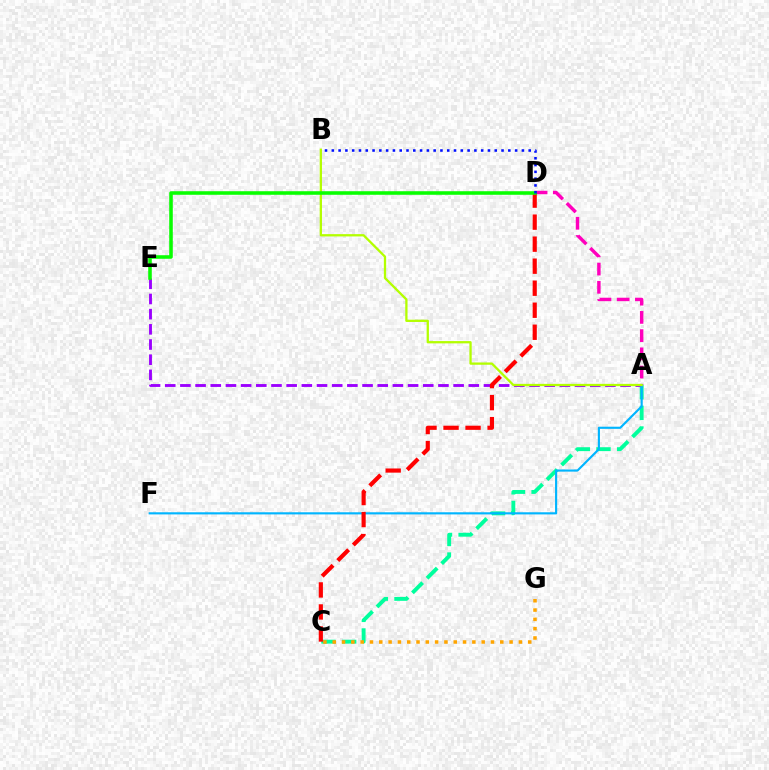{('A', 'D'): [{'color': '#ff00bd', 'line_style': 'dashed', 'thickness': 2.48}], ('A', 'C'): [{'color': '#00ff9d', 'line_style': 'dashed', 'thickness': 2.81}], ('A', 'E'): [{'color': '#9b00ff', 'line_style': 'dashed', 'thickness': 2.06}], ('C', 'G'): [{'color': '#ffa500', 'line_style': 'dotted', 'thickness': 2.53}], ('A', 'F'): [{'color': '#00b5ff', 'line_style': 'solid', 'thickness': 1.54}], ('C', 'D'): [{'color': '#ff0000', 'line_style': 'dashed', 'thickness': 2.99}], ('A', 'B'): [{'color': '#b3ff00', 'line_style': 'solid', 'thickness': 1.65}], ('D', 'E'): [{'color': '#08ff00', 'line_style': 'solid', 'thickness': 2.56}], ('B', 'D'): [{'color': '#0010ff', 'line_style': 'dotted', 'thickness': 1.84}]}